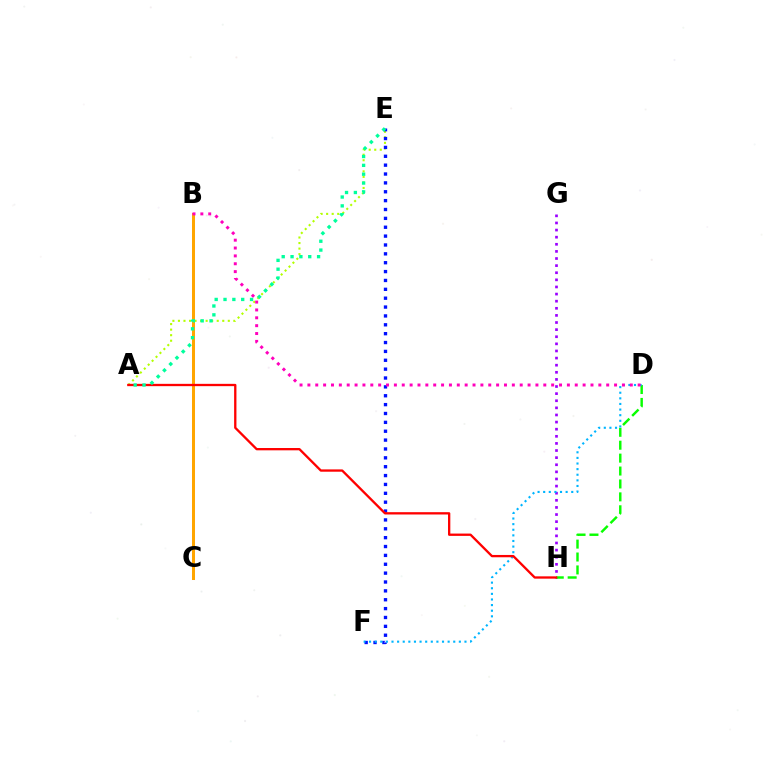{('G', 'H'): [{'color': '#9b00ff', 'line_style': 'dotted', 'thickness': 1.93}], ('D', 'H'): [{'color': '#08ff00', 'line_style': 'dashed', 'thickness': 1.75}], ('A', 'E'): [{'color': '#b3ff00', 'line_style': 'dotted', 'thickness': 1.51}, {'color': '#00ff9d', 'line_style': 'dotted', 'thickness': 2.4}], ('B', 'C'): [{'color': '#ffa500', 'line_style': 'solid', 'thickness': 2.17}], ('E', 'F'): [{'color': '#0010ff', 'line_style': 'dotted', 'thickness': 2.41}], ('D', 'F'): [{'color': '#00b5ff', 'line_style': 'dotted', 'thickness': 1.53}], ('A', 'H'): [{'color': '#ff0000', 'line_style': 'solid', 'thickness': 1.66}], ('B', 'D'): [{'color': '#ff00bd', 'line_style': 'dotted', 'thickness': 2.14}]}